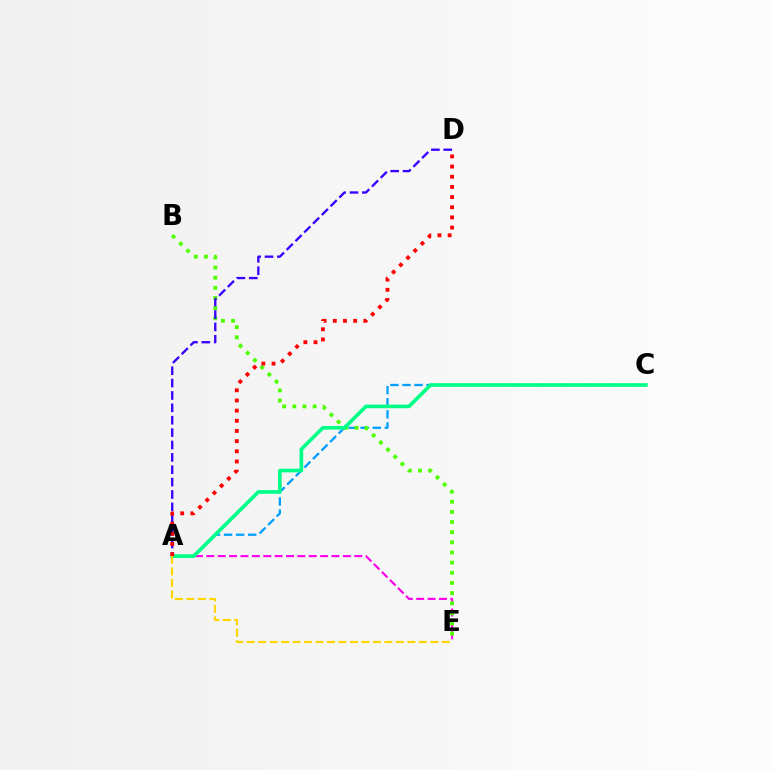{('A', 'E'): [{'color': '#ff00ed', 'line_style': 'dashed', 'thickness': 1.55}, {'color': '#ffd500', 'line_style': 'dashed', 'thickness': 1.56}], ('A', 'C'): [{'color': '#009eff', 'line_style': 'dashed', 'thickness': 1.64}, {'color': '#00ff86', 'line_style': 'solid', 'thickness': 2.61}], ('B', 'E'): [{'color': '#4fff00', 'line_style': 'dotted', 'thickness': 2.76}], ('A', 'D'): [{'color': '#3700ff', 'line_style': 'dashed', 'thickness': 1.68}, {'color': '#ff0000', 'line_style': 'dotted', 'thickness': 2.76}]}